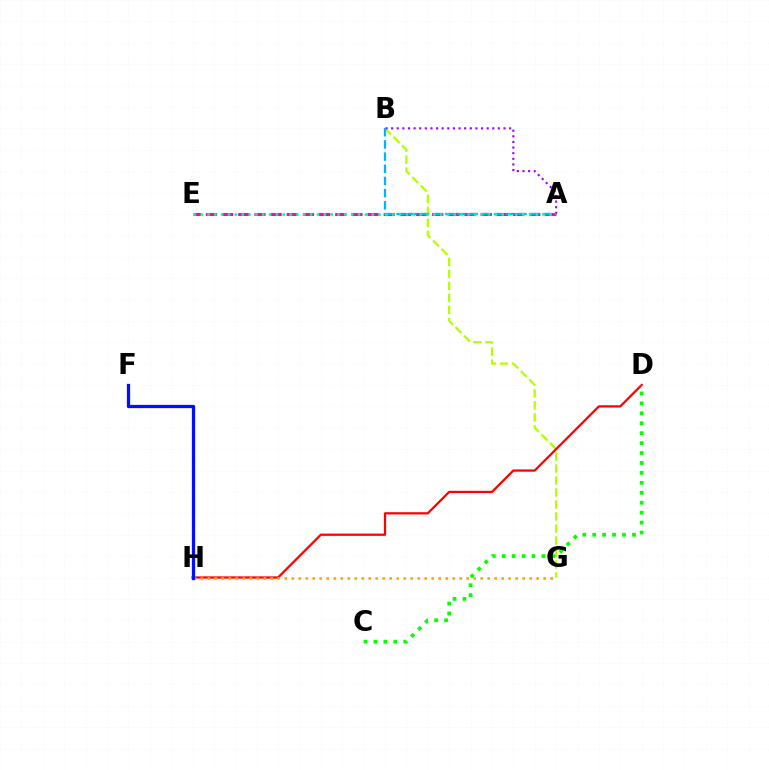{('B', 'G'): [{'color': '#b3ff00', 'line_style': 'dashed', 'thickness': 1.63}], ('A', 'E'): [{'color': '#ff00bd', 'line_style': 'dashed', 'thickness': 2.2}, {'color': '#00ff9d', 'line_style': 'dotted', 'thickness': 1.86}], ('A', 'B'): [{'color': '#9b00ff', 'line_style': 'dotted', 'thickness': 1.53}, {'color': '#00b5ff', 'line_style': 'dashed', 'thickness': 1.65}], ('D', 'H'): [{'color': '#ff0000', 'line_style': 'solid', 'thickness': 1.63}], ('G', 'H'): [{'color': '#ffa500', 'line_style': 'dotted', 'thickness': 1.9}], ('C', 'D'): [{'color': '#08ff00', 'line_style': 'dotted', 'thickness': 2.7}], ('F', 'H'): [{'color': '#0010ff', 'line_style': 'solid', 'thickness': 2.35}]}